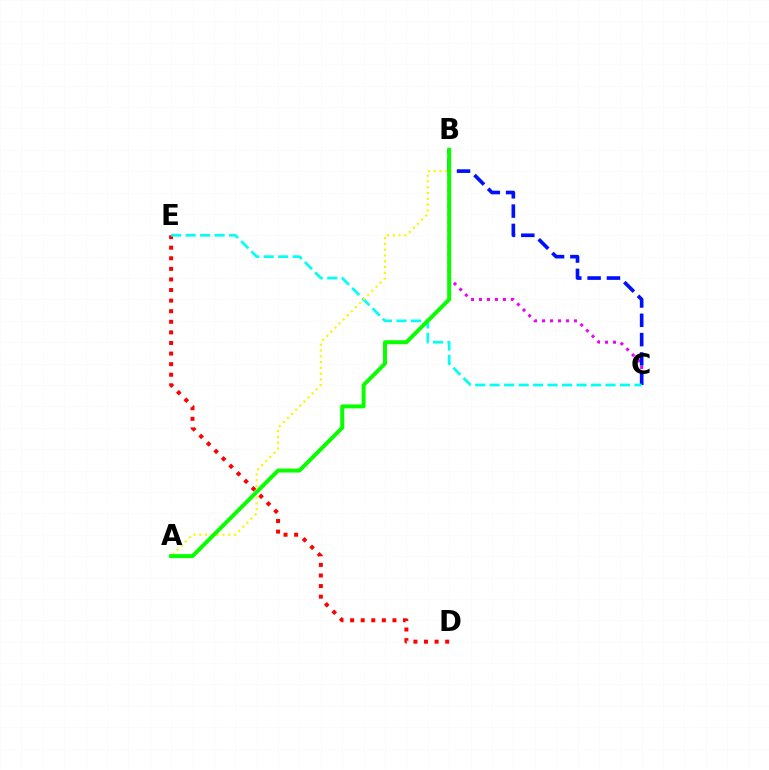{('B', 'C'): [{'color': '#ee00ff', 'line_style': 'dotted', 'thickness': 2.17}, {'color': '#0010ff', 'line_style': 'dashed', 'thickness': 2.62}], ('D', 'E'): [{'color': '#ff0000', 'line_style': 'dotted', 'thickness': 2.88}], ('C', 'E'): [{'color': '#00fff6', 'line_style': 'dashed', 'thickness': 1.97}], ('A', 'B'): [{'color': '#fcf500', 'line_style': 'dotted', 'thickness': 1.57}, {'color': '#08ff00', 'line_style': 'solid', 'thickness': 2.86}]}